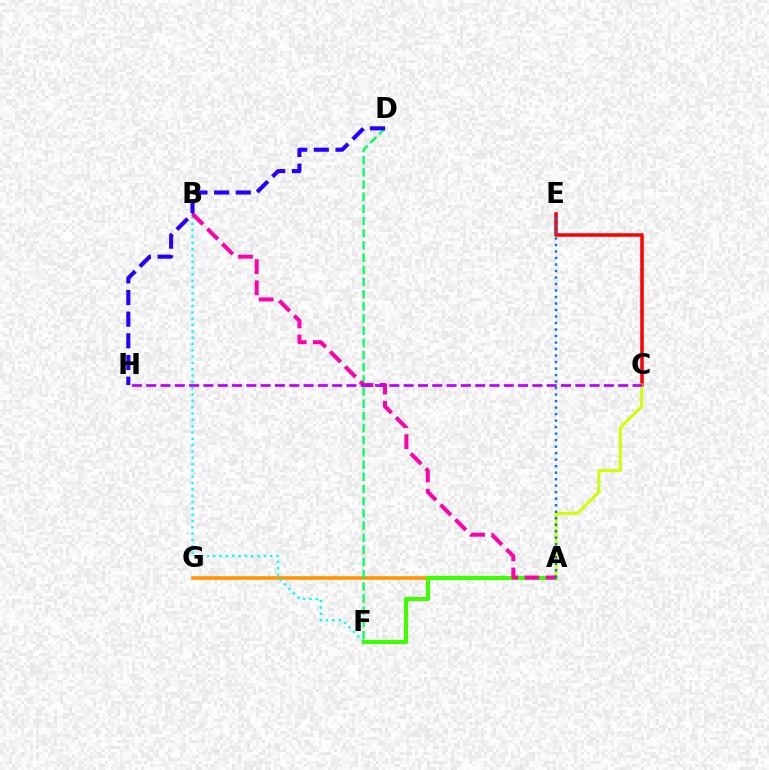{('A', 'G'): [{'color': '#ff9400', 'line_style': 'solid', 'thickness': 2.56}], ('B', 'F'): [{'color': '#00fff6', 'line_style': 'dotted', 'thickness': 1.72}], ('D', 'F'): [{'color': '#00ff5c', 'line_style': 'dashed', 'thickness': 1.65}], ('A', 'F'): [{'color': '#3dff00', 'line_style': 'solid', 'thickness': 2.93}], ('C', 'E'): [{'color': '#ff0000', 'line_style': 'solid', 'thickness': 2.54}], ('D', 'H'): [{'color': '#2500ff', 'line_style': 'dashed', 'thickness': 2.94}], ('A', 'C'): [{'color': '#d1ff00', 'line_style': 'solid', 'thickness': 2.13}], ('A', 'B'): [{'color': '#ff00ac', 'line_style': 'dashed', 'thickness': 2.87}], ('C', 'H'): [{'color': '#b900ff', 'line_style': 'dashed', 'thickness': 1.94}], ('A', 'E'): [{'color': '#0074ff', 'line_style': 'dotted', 'thickness': 1.77}]}